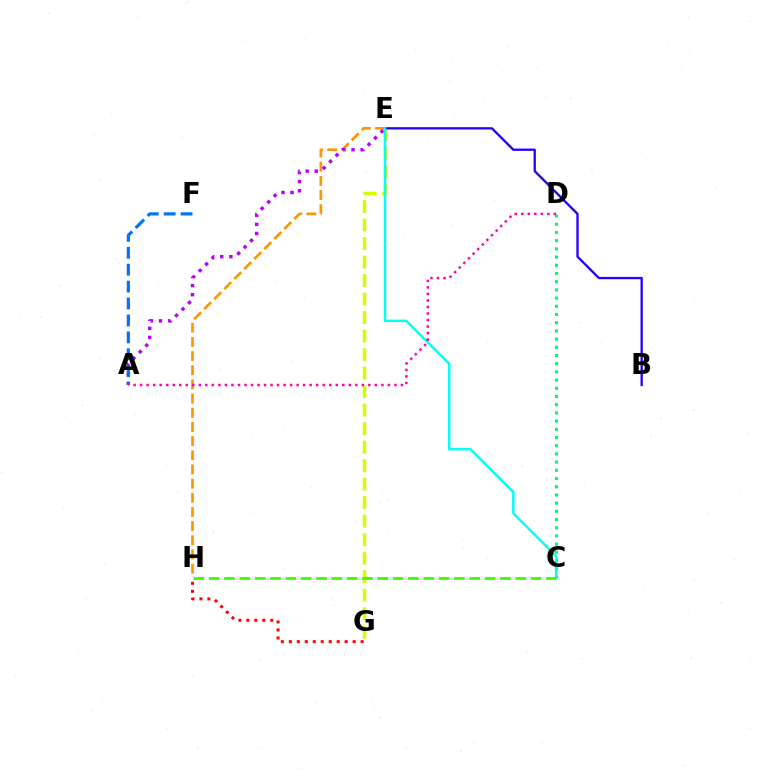{('C', 'D'): [{'color': '#00ff5c', 'line_style': 'dotted', 'thickness': 2.23}], ('E', 'H'): [{'color': '#ff9400', 'line_style': 'dashed', 'thickness': 1.93}], ('G', 'H'): [{'color': '#ff0000', 'line_style': 'dotted', 'thickness': 2.17}], ('E', 'G'): [{'color': '#d1ff00', 'line_style': 'dashed', 'thickness': 2.51}], ('A', 'E'): [{'color': '#b900ff', 'line_style': 'dotted', 'thickness': 2.48}], ('A', 'F'): [{'color': '#0074ff', 'line_style': 'dashed', 'thickness': 2.3}], ('B', 'E'): [{'color': '#2500ff', 'line_style': 'solid', 'thickness': 1.67}], ('C', 'E'): [{'color': '#00fff6', 'line_style': 'solid', 'thickness': 1.79}], ('C', 'H'): [{'color': '#3dff00', 'line_style': 'dashed', 'thickness': 2.08}], ('A', 'D'): [{'color': '#ff00ac', 'line_style': 'dotted', 'thickness': 1.77}]}